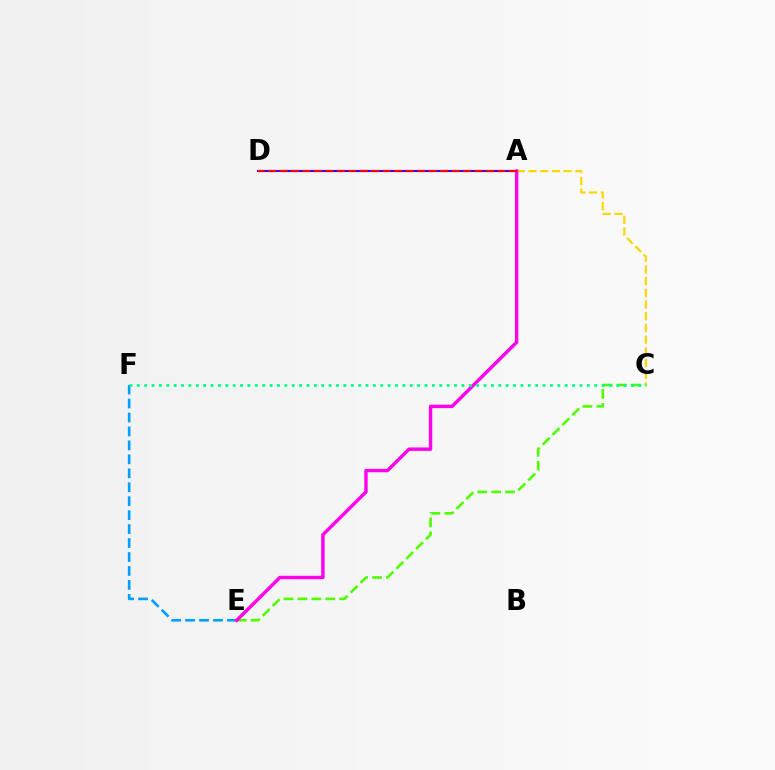{('A', 'D'): [{'color': '#3700ff', 'line_style': 'solid', 'thickness': 1.53}, {'color': '#ff0000', 'line_style': 'dashed', 'thickness': 1.56}], ('E', 'F'): [{'color': '#009eff', 'line_style': 'dashed', 'thickness': 1.9}], ('A', 'C'): [{'color': '#ffd500', 'line_style': 'dashed', 'thickness': 1.59}], ('C', 'E'): [{'color': '#4fff00', 'line_style': 'dashed', 'thickness': 1.89}], ('A', 'E'): [{'color': '#ff00ed', 'line_style': 'solid', 'thickness': 2.46}], ('C', 'F'): [{'color': '#00ff86', 'line_style': 'dotted', 'thickness': 2.0}]}